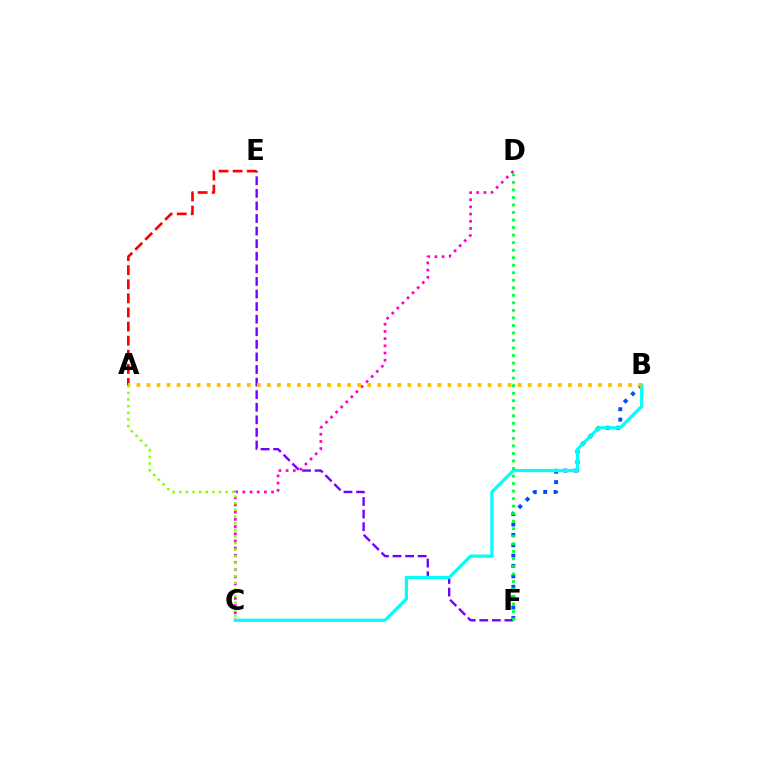{('C', 'D'): [{'color': '#ff00cf', 'line_style': 'dotted', 'thickness': 1.95}], ('B', 'F'): [{'color': '#004bff', 'line_style': 'dotted', 'thickness': 2.82}], ('A', 'E'): [{'color': '#ff0000', 'line_style': 'dashed', 'thickness': 1.92}], ('E', 'F'): [{'color': '#7200ff', 'line_style': 'dashed', 'thickness': 1.71}], ('B', 'C'): [{'color': '#00fff6', 'line_style': 'solid', 'thickness': 2.31}], ('A', 'B'): [{'color': '#ffbd00', 'line_style': 'dotted', 'thickness': 2.73}], ('D', 'F'): [{'color': '#00ff39', 'line_style': 'dotted', 'thickness': 2.05}], ('A', 'C'): [{'color': '#84ff00', 'line_style': 'dotted', 'thickness': 1.8}]}